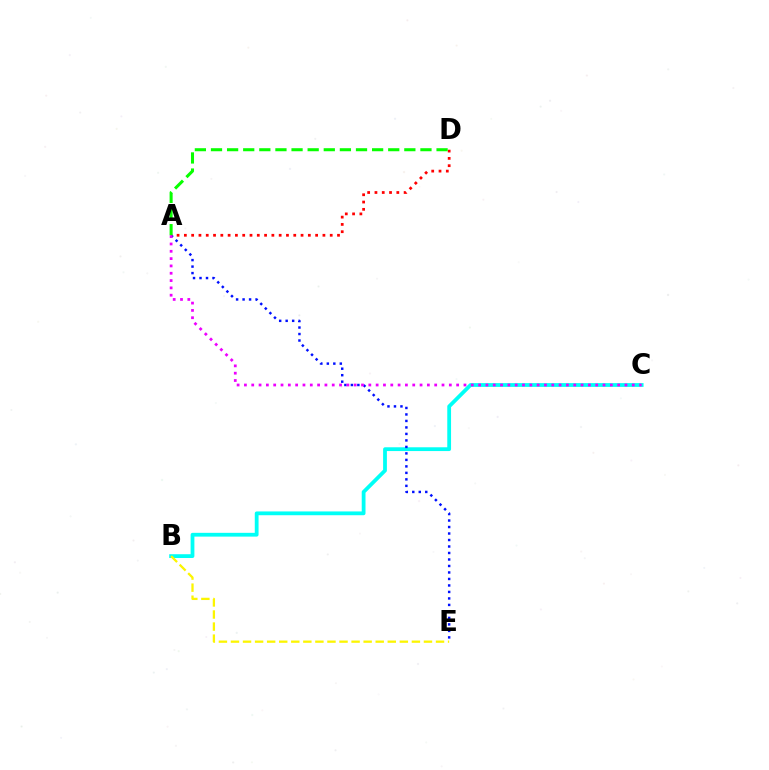{('B', 'C'): [{'color': '#00fff6', 'line_style': 'solid', 'thickness': 2.72}], ('A', 'E'): [{'color': '#0010ff', 'line_style': 'dotted', 'thickness': 1.76}], ('B', 'E'): [{'color': '#fcf500', 'line_style': 'dashed', 'thickness': 1.64}], ('A', 'D'): [{'color': '#ff0000', 'line_style': 'dotted', 'thickness': 1.98}, {'color': '#08ff00', 'line_style': 'dashed', 'thickness': 2.19}], ('A', 'C'): [{'color': '#ee00ff', 'line_style': 'dotted', 'thickness': 1.99}]}